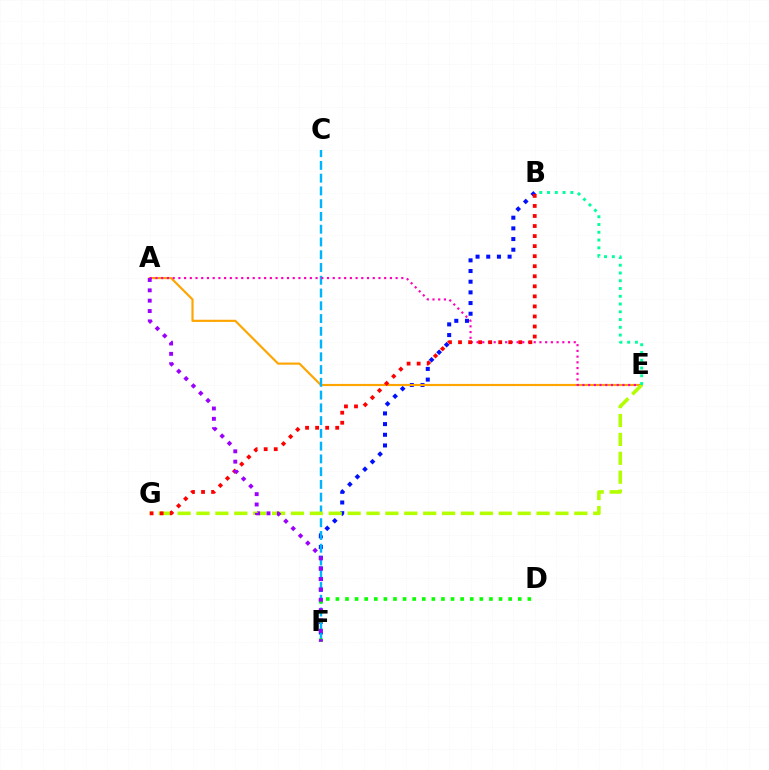{('B', 'F'): [{'color': '#0010ff', 'line_style': 'dotted', 'thickness': 2.9}], ('A', 'E'): [{'color': '#ffa500', 'line_style': 'solid', 'thickness': 1.56}, {'color': '#ff00bd', 'line_style': 'dotted', 'thickness': 1.55}], ('C', 'F'): [{'color': '#00b5ff', 'line_style': 'dashed', 'thickness': 1.73}], ('D', 'F'): [{'color': '#08ff00', 'line_style': 'dotted', 'thickness': 2.61}], ('E', 'G'): [{'color': '#b3ff00', 'line_style': 'dashed', 'thickness': 2.57}], ('B', 'G'): [{'color': '#ff0000', 'line_style': 'dotted', 'thickness': 2.73}], ('B', 'E'): [{'color': '#00ff9d', 'line_style': 'dotted', 'thickness': 2.11}], ('A', 'F'): [{'color': '#9b00ff', 'line_style': 'dotted', 'thickness': 2.81}]}